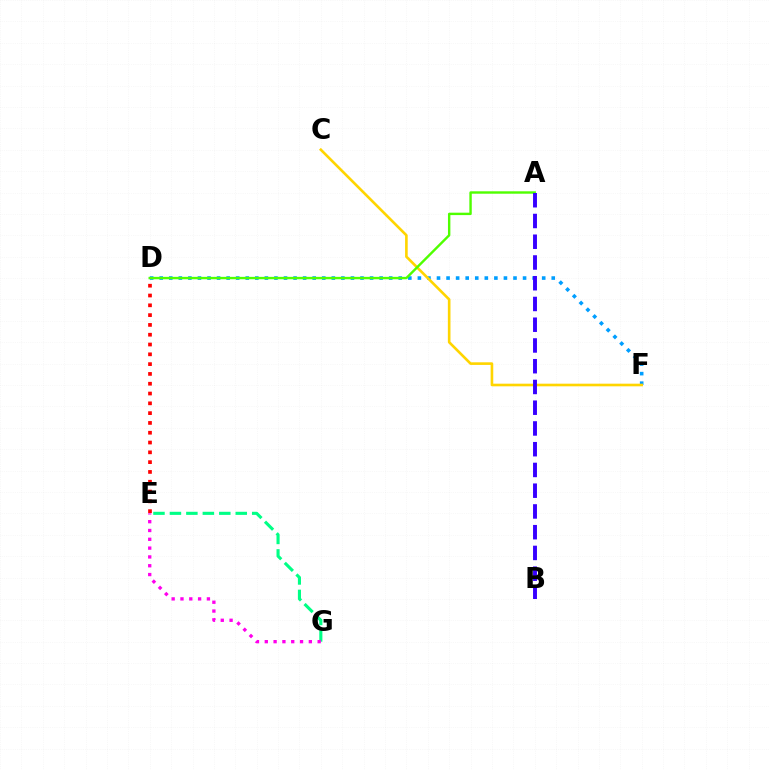{('E', 'G'): [{'color': '#00ff86', 'line_style': 'dashed', 'thickness': 2.24}, {'color': '#ff00ed', 'line_style': 'dotted', 'thickness': 2.39}], ('D', 'E'): [{'color': '#ff0000', 'line_style': 'dotted', 'thickness': 2.66}], ('D', 'F'): [{'color': '#009eff', 'line_style': 'dotted', 'thickness': 2.6}], ('C', 'F'): [{'color': '#ffd500', 'line_style': 'solid', 'thickness': 1.89}], ('A', 'D'): [{'color': '#4fff00', 'line_style': 'solid', 'thickness': 1.73}], ('A', 'B'): [{'color': '#3700ff', 'line_style': 'dashed', 'thickness': 2.82}]}